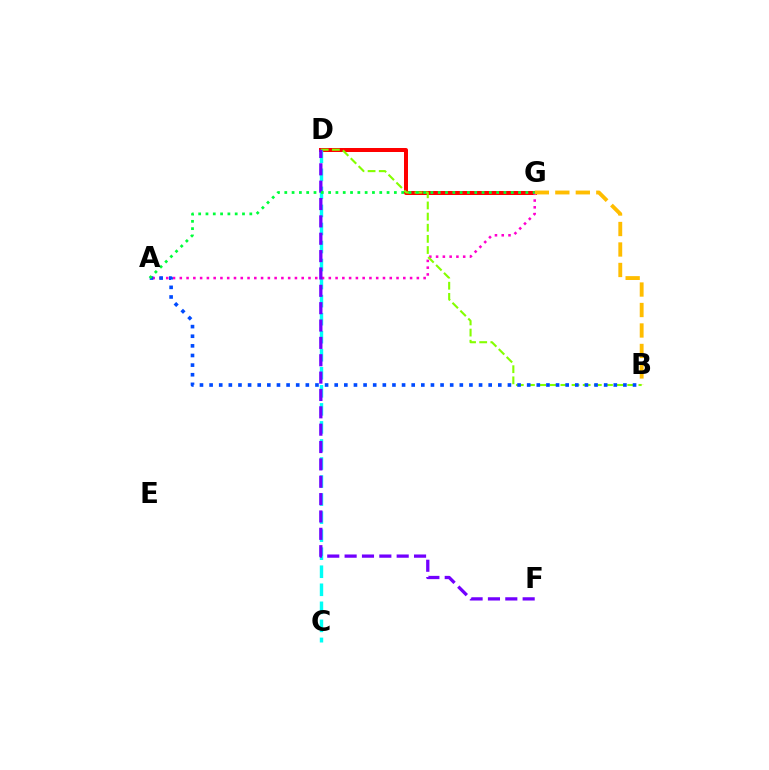{('D', 'G'): [{'color': '#ff0000', 'line_style': 'solid', 'thickness': 2.88}], ('C', 'D'): [{'color': '#00fff6', 'line_style': 'dashed', 'thickness': 2.45}], ('A', 'G'): [{'color': '#ff00cf', 'line_style': 'dotted', 'thickness': 1.84}, {'color': '#00ff39', 'line_style': 'dotted', 'thickness': 1.98}], ('B', 'G'): [{'color': '#ffbd00', 'line_style': 'dashed', 'thickness': 2.78}], ('B', 'D'): [{'color': '#84ff00', 'line_style': 'dashed', 'thickness': 1.51}], ('D', 'F'): [{'color': '#7200ff', 'line_style': 'dashed', 'thickness': 2.36}], ('A', 'B'): [{'color': '#004bff', 'line_style': 'dotted', 'thickness': 2.61}]}